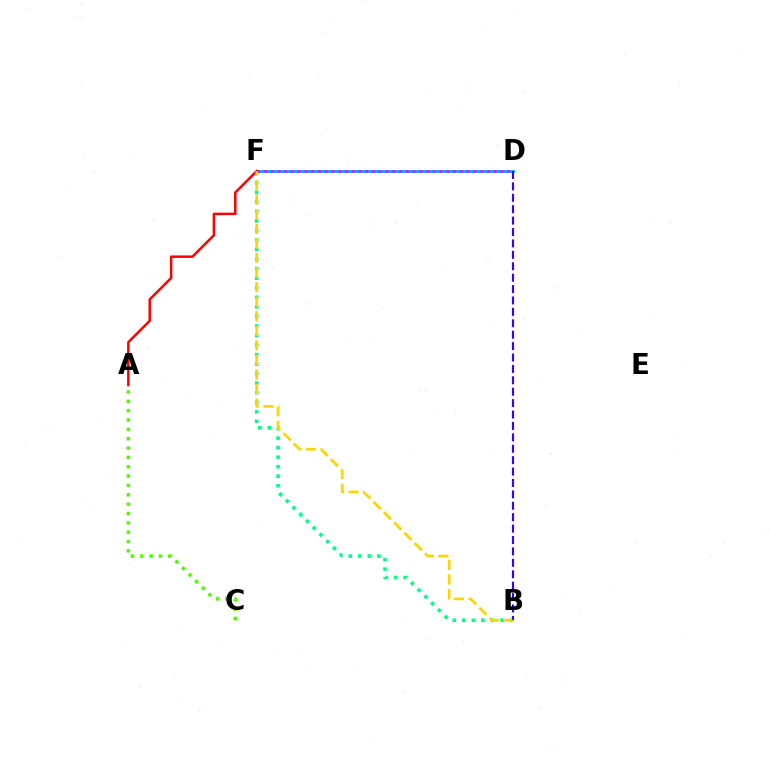{('B', 'F'): [{'color': '#00ff86', 'line_style': 'dotted', 'thickness': 2.59}, {'color': '#ffd500', 'line_style': 'dashed', 'thickness': 1.98}], ('A', 'C'): [{'color': '#4fff00', 'line_style': 'dotted', 'thickness': 2.54}], ('D', 'F'): [{'color': '#009eff', 'line_style': 'solid', 'thickness': 1.96}, {'color': '#ff00ed', 'line_style': 'dotted', 'thickness': 1.84}], ('A', 'F'): [{'color': '#ff0000', 'line_style': 'solid', 'thickness': 1.8}], ('B', 'D'): [{'color': '#3700ff', 'line_style': 'dashed', 'thickness': 1.55}]}